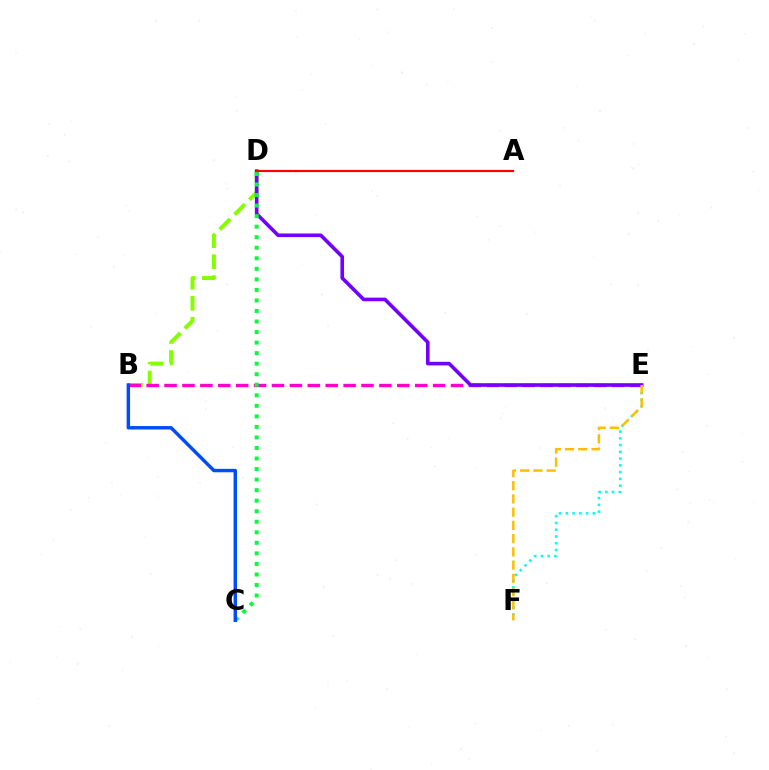{('E', 'F'): [{'color': '#00fff6', 'line_style': 'dotted', 'thickness': 1.84}, {'color': '#ffbd00', 'line_style': 'dashed', 'thickness': 1.8}], ('B', 'D'): [{'color': '#84ff00', 'line_style': 'dashed', 'thickness': 2.85}], ('B', 'E'): [{'color': '#ff00cf', 'line_style': 'dashed', 'thickness': 2.43}], ('D', 'E'): [{'color': '#7200ff', 'line_style': 'solid', 'thickness': 2.59}], ('C', 'D'): [{'color': '#00ff39', 'line_style': 'dotted', 'thickness': 2.86}], ('B', 'C'): [{'color': '#004bff', 'line_style': 'solid', 'thickness': 2.47}], ('A', 'D'): [{'color': '#ff0000', 'line_style': 'solid', 'thickness': 1.57}]}